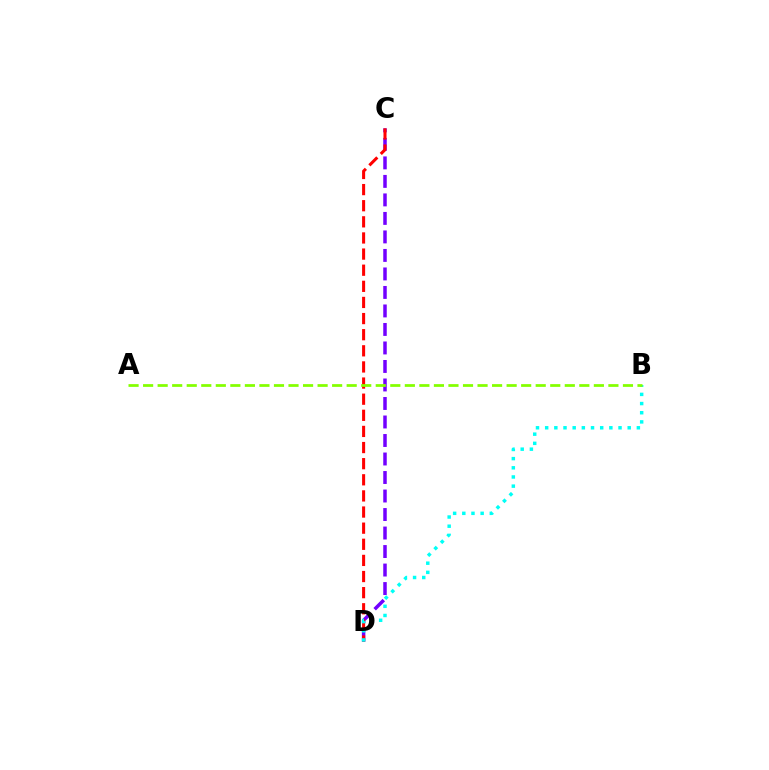{('C', 'D'): [{'color': '#7200ff', 'line_style': 'dashed', 'thickness': 2.51}, {'color': '#ff0000', 'line_style': 'dashed', 'thickness': 2.19}], ('B', 'D'): [{'color': '#00fff6', 'line_style': 'dotted', 'thickness': 2.49}], ('A', 'B'): [{'color': '#84ff00', 'line_style': 'dashed', 'thickness': 1.98}]}